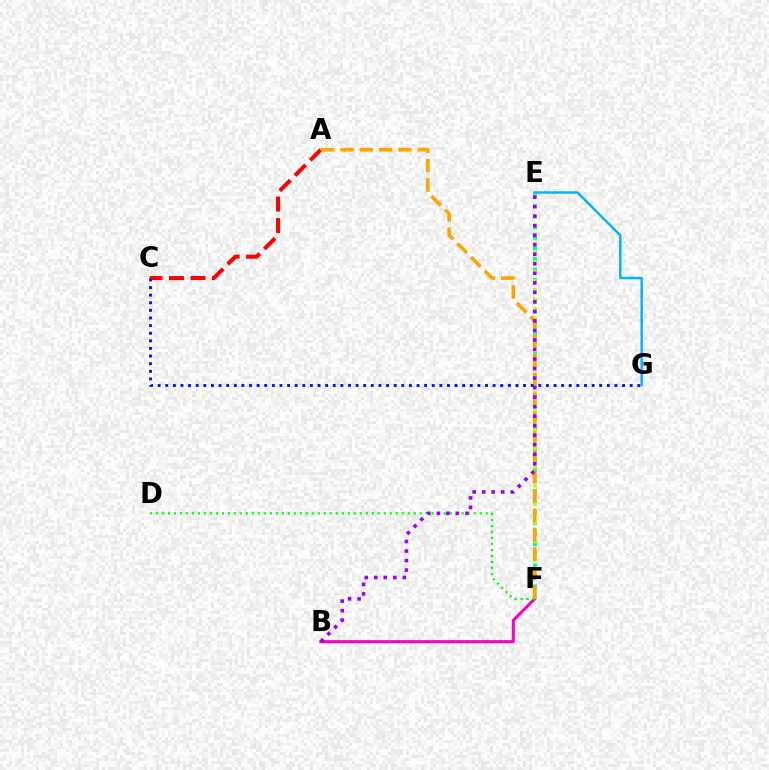{('B', 'F'): [{'color': '#ff00bd', 'line_style': 'solid', 'thickness': 2.21}], ('A', 'C'): [{'color': '#ff0000', 'line_style': 'dashed', 'thickness': 2.92}], ('E', 'F'): [{'color': '#00ff9d', 'line_style': 'dotted', 'thickness': 2.87}, {'color': '#b3ff00', 'line_style': 'dotted', 'thickness': 2.53}], ('A', 'F'): [{'color': '#ffa500', 'line_style': 'dashed', 'thickness': 2.63}], ('D', 'F'): [{'color': '#08ff00', 'line_style': 'dotted', 'thickness': 1.63}], ('E', 'G'): [{'color': '#00b5ff', 'line_style': 'solid', 'thickness': 1.77}], ('C', 'G'): [{'color': '#0010ff', 'line_style': 'dotted', 'thickness': 2.07}], ('B', 'E'): [{'color': '#9b00ff', 'line_style': 'dotted', 'thickness': 2.59}]}